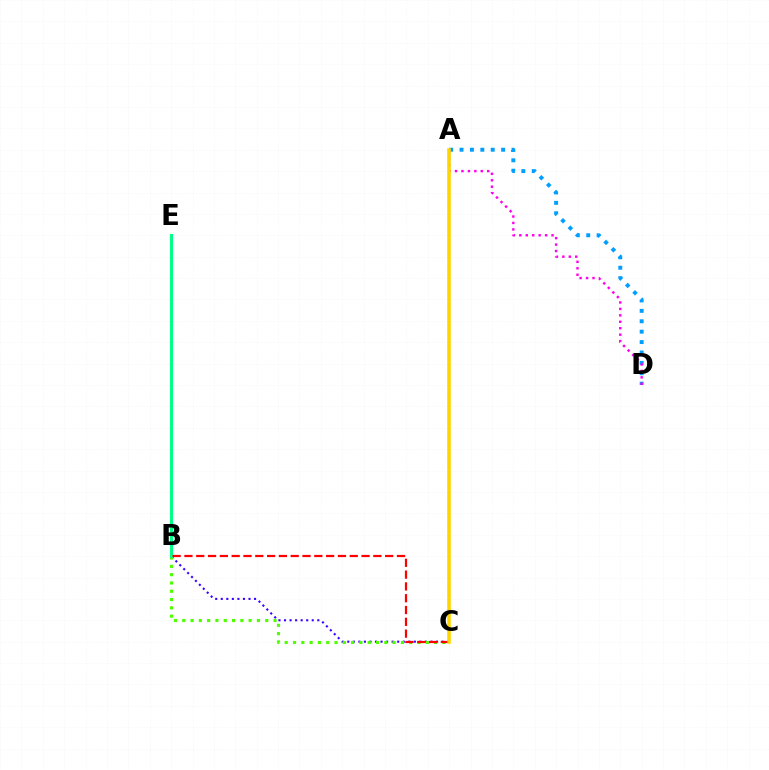{('A', 'D'): [{'color': '#009eff', 'line_style': 'dotted', 'thickness': 2.83}, {'color': '#ff00ed', 'line_style': 'dotted', 'thickness': 1.75}], ('C', 'E'): [{'color': '#3700ff', 'line_style': 'dotted', 'thickness': 1.51}], ('B', 'C'): [{'color': '#4fff00', 'line_style': 'dotted', 'thickness': 2.25}, {'color': '#ff0000', 'line_style': 'dashed', 'thickness': 1.6}], ('B', 'E'): [{'color': '#00ff86', 'line_style': 'solid', 'thickness': 2.23}], ('A', 'C'): [{'color': '#ffd500', 'line_style': 'solid', 'thickness': 2.56}]}